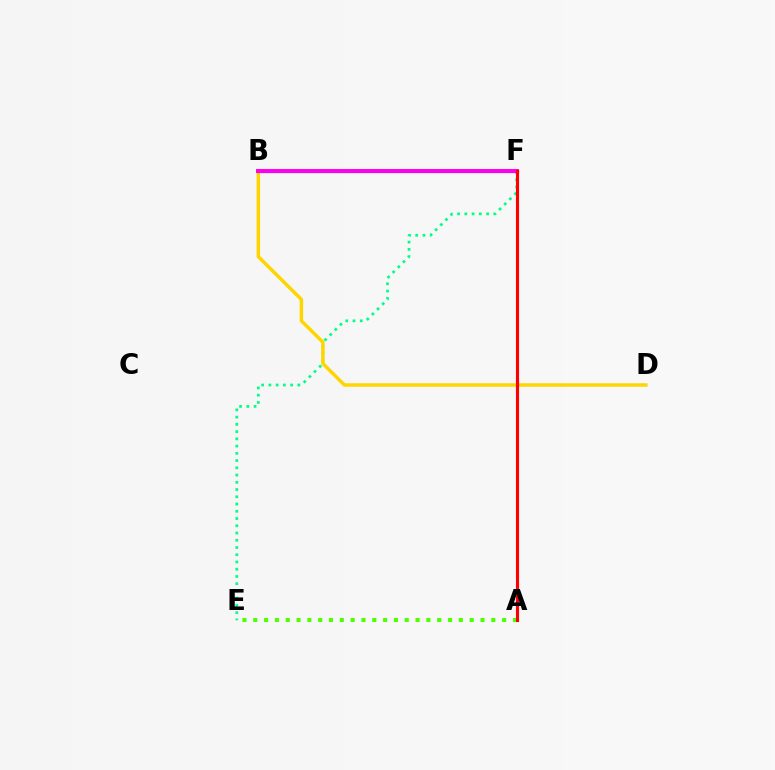{('E', 'F'): [{'color': '#00ff86', 'line_style': 'dotted', 'thickness': 1.97}], ('B', 'D'): [{'color': '#ffd500', 'line_style': 'solid', 'thickness': 2.49}], ('B', 'F'): [{'color': '#3700ff', 'line_style': 'solid', 'thickness': 2.26}, {'color': '#009eff', 'line_style': 'dotted', 'thickness': 1.99}, {'color': '#ff00ed', 'line_style': 'solid', 'thickness': 2.86}], ('A', 'E'): [{'color': '#4fff00', 'line_style': 'dotted', 'thickness': 2.94}], ('A', 'F'): [{'color': '#ff0000', 'line_style': 'solid', 'thickness': 2.24}]}